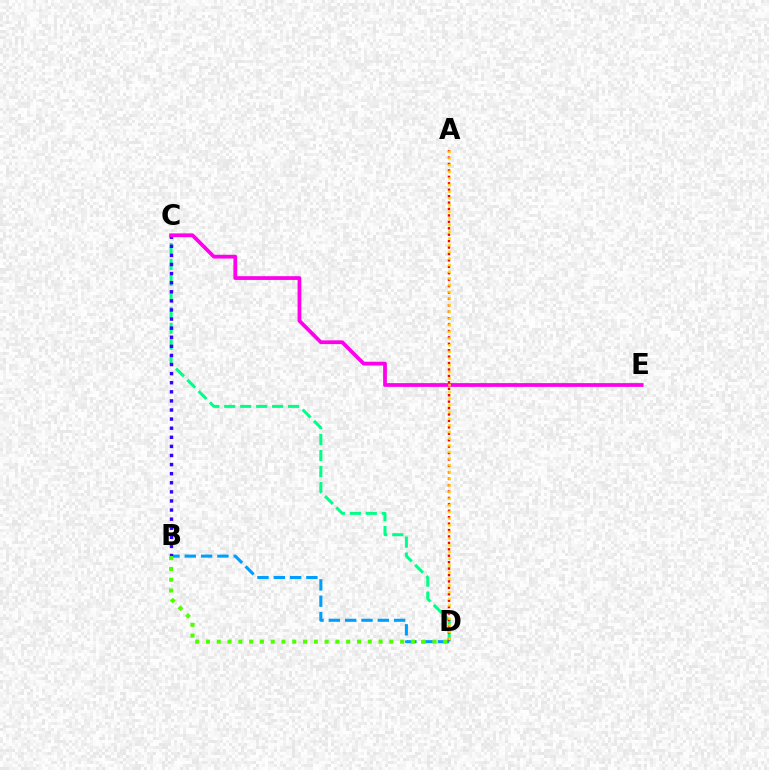{('C', 'D'): [{'color': '#00ff86', 'line_style': 'dashed', 'thickness': 2.17}], ('B', 'D'): [{'color': '#009eff', 'line_style': 'dashed', 'thickness': 2.22}, {'color': '#4fff00', 'line_style': 'dotted', 'thickness': 2.93}], ('B', 'C'): [{'color': '#3700ff', 'line_style': 'dotted', 'thickness': 2.47}], ('A', 'D'): [{'color': '#ff0000', 'line_style': 'dotted', 'thickness': 1.74}, {'color': '#ffd500', 'line_style': 'dotted', 'thickness': 1.81}], ('C', 'E'): [{'color': '#ff00ed', 'line_style': 'solid', 'thickness': 2.71}]}